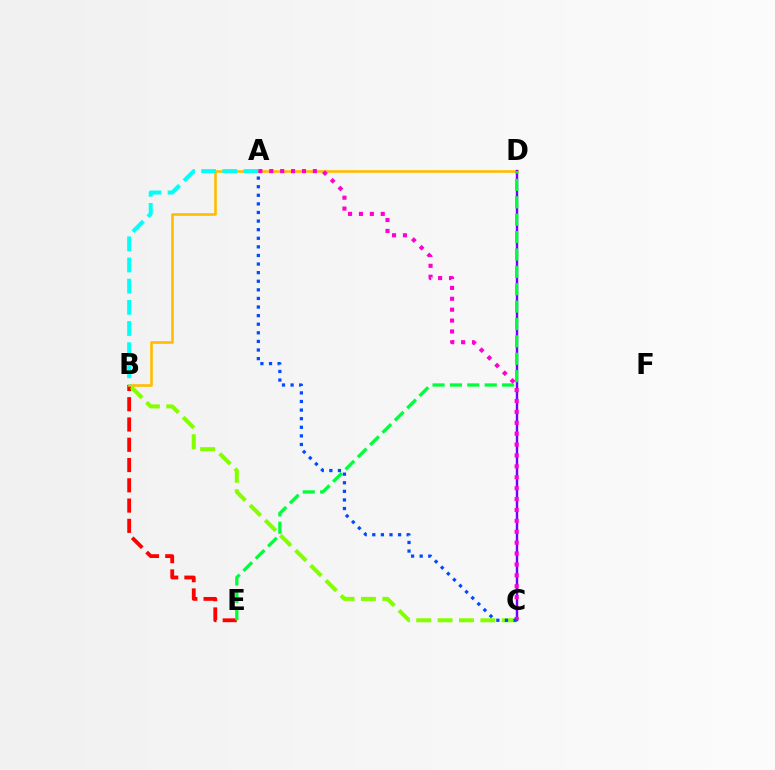{('B', 'E'): [{'color': '#ff0000', 'line_style': 'dashed', 'thickness': 2.75}], ('B', 'D'): [{'color': '#ffbd00', 'line_style': 'solid', 'thickness': 1.89}], ('C', 'D'): [{'color': '#7200ff', 'line_style': 'solid', 'thickness': 1.74}], ('D', 'E'): [{'color': '#00ff39', 'line_style': 'dashed', 'thickness': 2.36}], ('A', 'B'): [{'color': '#00fff6', 'line_style': 'dashed', 'thickness': 2.88}], ('B', 'C'): [{'color': '#84ff00', 'line_style': 'dashed', 'thickness': 2.9}], ('A', 'C'): [{'color': '#ff00cf', 'line_style': 'dotted', 'thickness': 2.96}, {'color': '#004bff', 'line_style': 'dotted', 'thickness': 2.34}]}